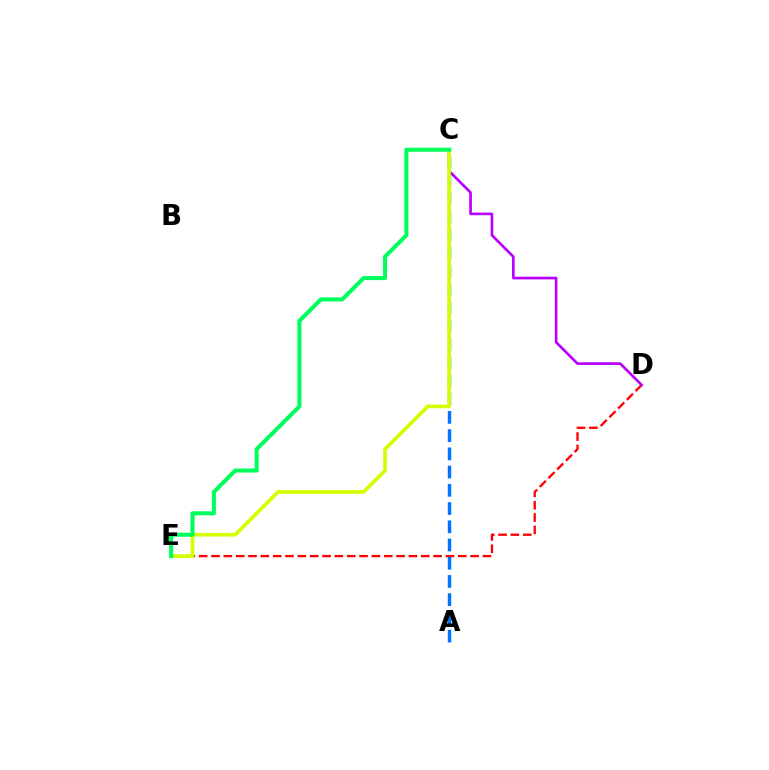{('D', 'E'): [{'color': '#ff0000', 'line_style': 'dashed', 'thickness': 1.68}], ('A', 'C'): [{'color': '#0074ff', 'line_style': 'dashed', 'thickness': 2.48}], ('C', 'D'): [{'color': '#b900ff', 'line_style': 'solid', 'thickness': 1.92}], ('C', 'E'): [{'color': '#d1ff00', 'line_style': 'solid', 'thickness': 2.65}, {'color': '#00ff5c', 'line_style': 'solid', 'thickness': 2.92}]}